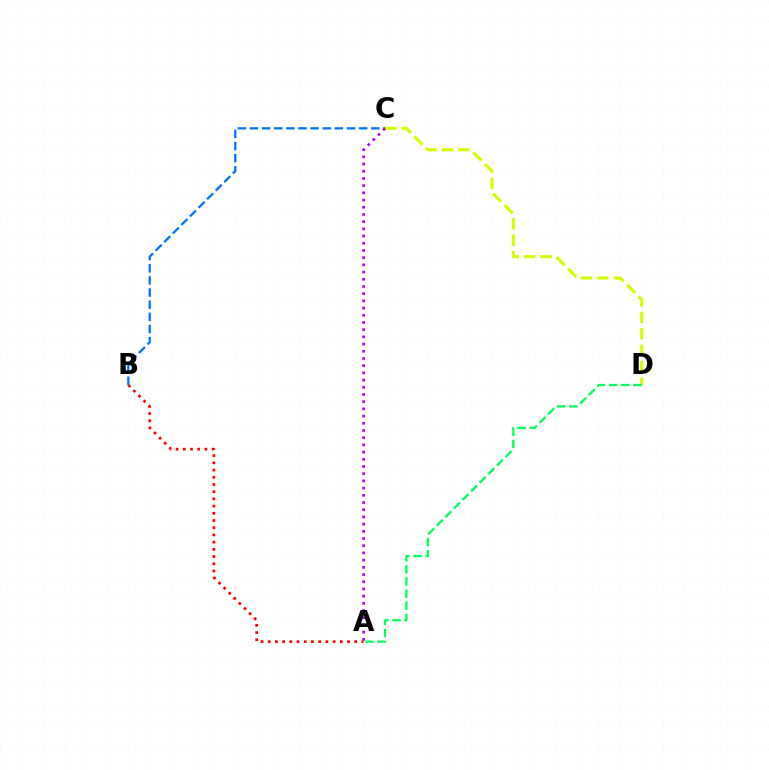{('A', 'B'): [{'color': '#ff0000', 'line_style': 'dotted', 'thickness': 1.96}], ('B', 'C'): [{'color': '#0074ff', 'line_style': 'dashed', 'thickness': 1.65}], ('C', 'D'): [{'color': '#d1ff00', 'line_style': 'dashed', 'thickness': 2.23}], ('A', 'D'): [{'color': '#00ff5c', 'line_style': 'dashed', 'thickness': 1.65}], ('A', 'C'): [{'color': '#b900ff', 'line_style': 'dotted', 'thickness': 1.96}]}